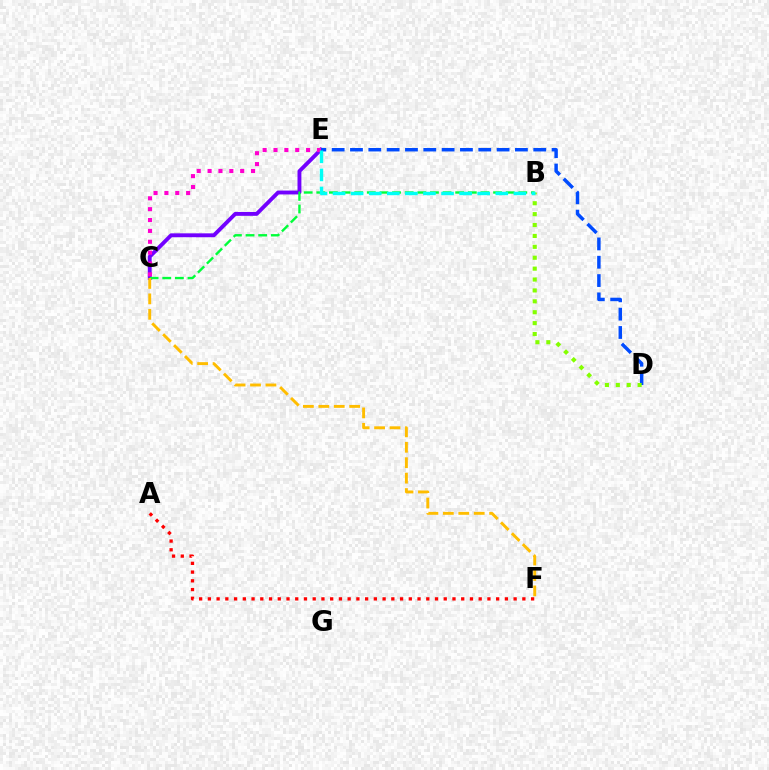{('A', 'F'): [{'color': '#ff0000', 'line_style': 'dotted', 'thickness': 2.37}], ('C', 'E'): [{'color': '#7200ff', 'line_style': 'solid', 'thickness': 2.79}, {'color': '#ff00cf', 'line_style': 'dotted', 'thickness': 2.95}], ('B', 'C'): [{'color': '#00ff39', 'line_style': 'dashed', 'thickness': 1.72}], ('D', 'E'): [{'color': '#004bff', 'line_style': 'dashed', 'thickness': 2.49}], ('B', 'D'): [{'color': '#84ff00', 'line_style': 'dotted', 'thickness': 2.96}], ('B', 'E'): [{'color': '#00fff6', 'line_style': 'dashed', 'thickness': 2.46}], ('C', 'F'): [{'color': '#ffbd00', 'line_style': 'dashed', 'thickness': 2.1}]}